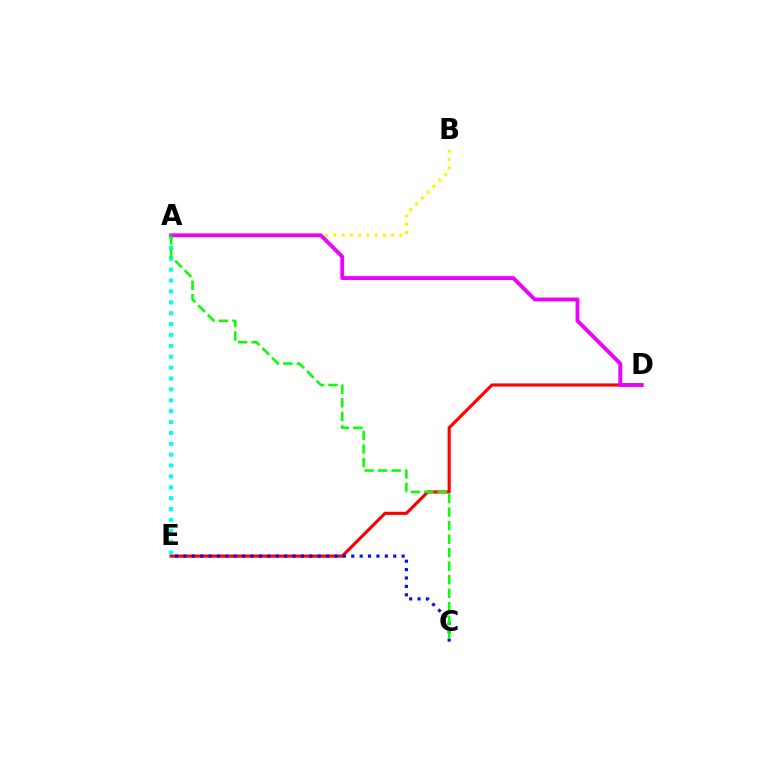{('D', 'E'): [{'color': '#ff0000', 'line_style': 'solid', 'thickness': 2.26}], ('A', 'B'): [{'color': '#fcf500', 'line_style': 'dotted', 'thickness': 2.24}], ('A', 'E'): [{'color': '#00fff6', 'line_style': 'dotted', 'thickness': 2.96}], ('A', 'D'): [{'color': '#ee00ff', 'line_style': 'solid', 'thickness': 2.77}], ('C', 'E'): [{'color': '#0010ff', 'line_style': 'dotted', 'thickness': 2.28}], ('A', 'C'): [{'color': '#08ff00', 'line_style': 'dashed', 'thickness': 1.84}]}